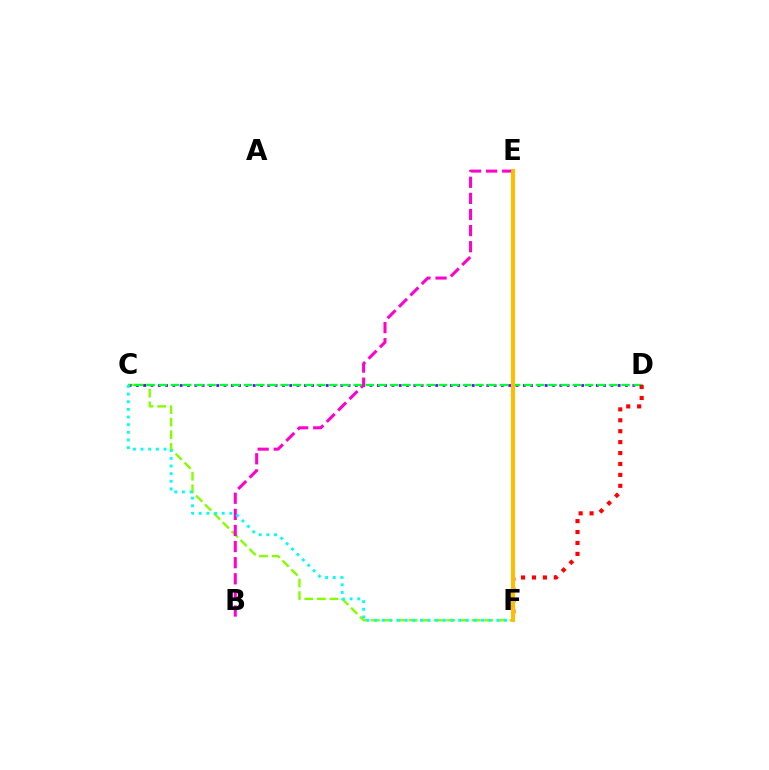{('C', 'F'): [{'color': '#84ff00', 'line_style': 'dashed', 'thickness': 1.71}, {'color': '#00fff6', 'line_style': 'dotted', 'thickness': 2.08}], ('C', 'D'): [{'color': '#7200ff', 'line_style': 'dotted', 'thickness': 1.98}, {'color': '#00ff39', 'line_style': 'dashed', 'thickness': 1.65}], ('B', 'E'): [{'color': '#ff00cf', 'line_style': 'dashed', 'thickness': 2.19}], ('E', 'F'): [{'color': '#004bff', 'line_style': 'solid', 'thickness': 2.77}, {'color': '#ffbd00', 'line_style': 'solid', 'thickness': 2.91}], ('D', 'F'): [{'color': '#ff0000', 'line_style': 'dotted', 'thickness': 2.97}]}